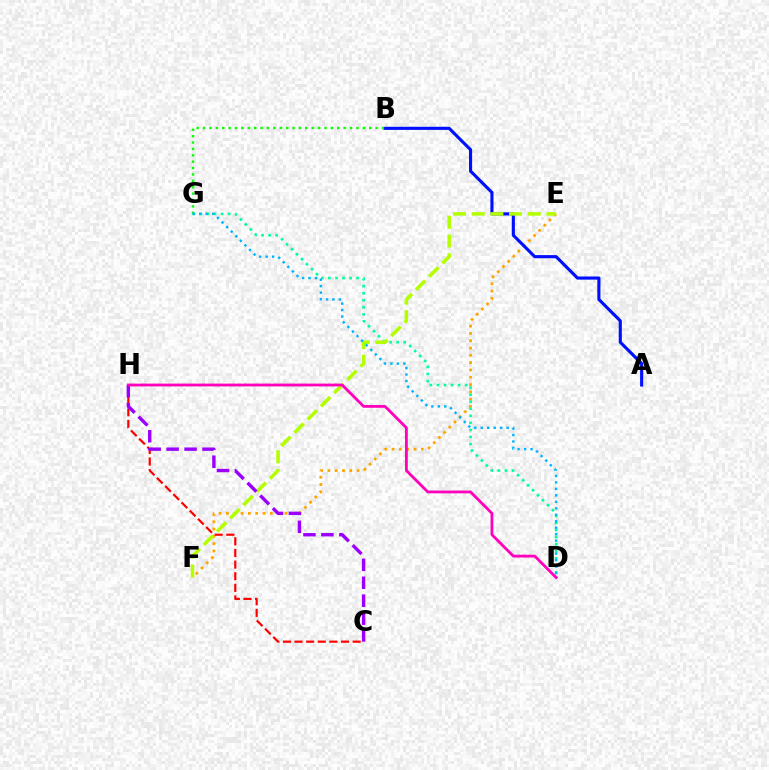{('E', 'F'): [{'color': '#ffa500', 'line_style': 'dotted', 'thickness': 1.99}, {'color': '#b3ff00', 'line_style': 'dashed', 'thickness': 2.54}], ('A', 'B'): [{'color': '#0010ff', 'line_style': 'solid', 'thickness': 2.25}], ('D', 'G'): [{'color': '#00ff9d', 'line_style': 'dotted', 'thickness': 1.92}, {'color': '#00b5ff', 'line_style': 'dotted', 'thickness': 1.76}], ('C', 'H'): [{'color': '#ff0000', 'line_style': 'dashed', 'thickness': 1.58}, {'color': '#9b00ff', 'line_style': 'dashed', 'thickness': 2.44}], ('B', 'G'): [{'color': '#08ff00', 'line_style': 'dotted', 'thickness': 1.74}], ('D', 'H'): [{'color': '#ff00bd', 'line_style': 'solid', 'thickness': 2.02}]}